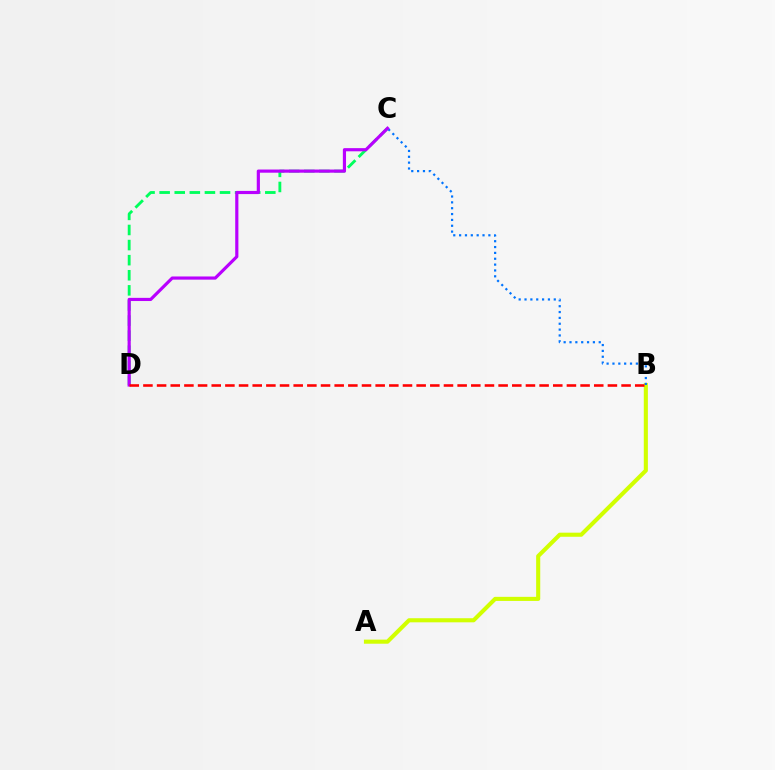{('C', 'D'): [{'color': '#00ff5c', 'line_style': 'dashed', 'thickness': 2.05}, {'color': '#b900ff', 'line_style': 'solid', 'thickness': 2.28}], ('A', 'B'): [{'color': '#d1ff00', 'line_style': 'solid', 'thickness': 2.95}], ('B', 'C'): [{'color': '#0074ff', 'line_style': 'dotted', 'thickness': 1.59}], ('B', 'D'): [{'color': '#ff0000', 'line_style': 'dashed', 'thickness': 1.86}]}